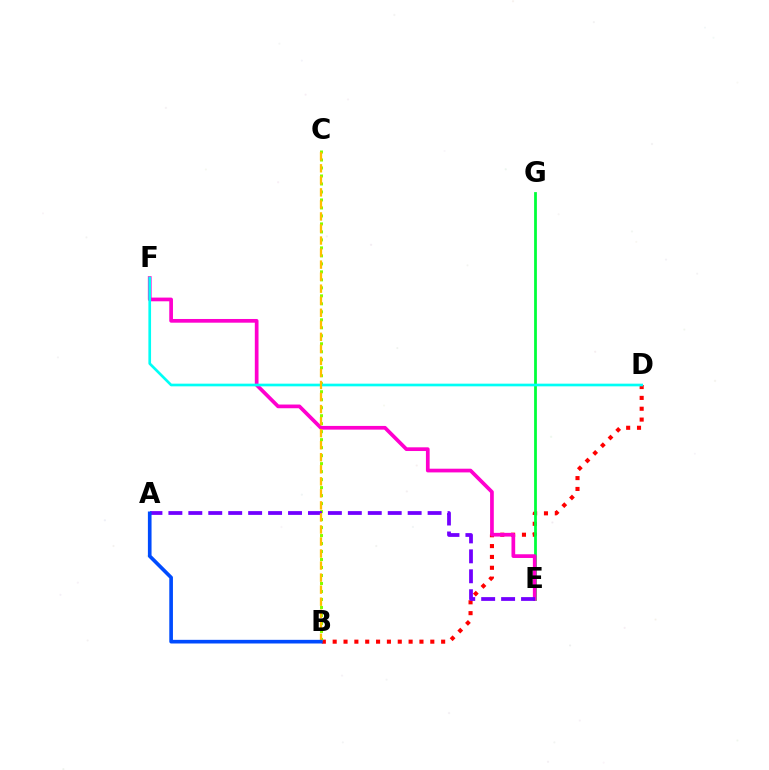{('B', 'D'): [{'color': '#ff0000', 'line_style': 'dotted', 'thickness': 2.95}], ('E', 'G'): [{'color': '#00ff39', 'line_style': 'solid', 'thickness': 2.0}], ('E', 'F'): [{'color': '#ff00cf', 'line_style': 'solid', 'thickness': 2.67}], ('B', 'C'): [{'color': '#84ff00', 'line_style': 'dotted', 'thickness': 2.17}, {'color': '#ffbd00', 'line_style': 'dashed', 'thickness': 1.64}], ('A', 'E'): [{'color': '#7200ff', 'line_style': 'dashed', 'thickness': 2.71}], ('D', 'F'): [{'color': '#00fff6', 'line_style': 'solid', 'thickness': 1.92}], ('A', 'B'): [{'color': '#004bff', 'line_style': 'solid', 'thickness': 2.63}]}